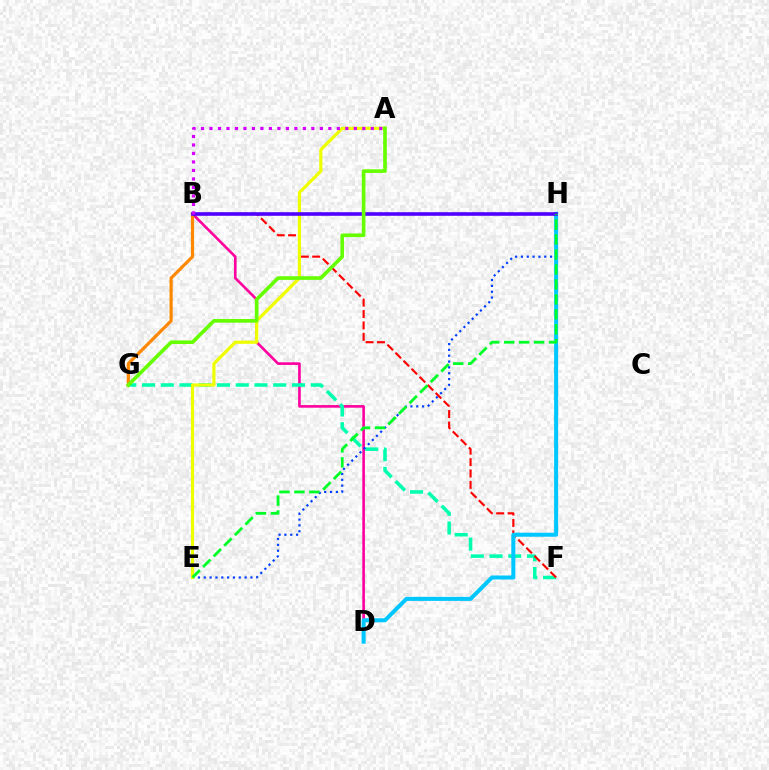{('B', 'D'): [{'color': '#ff00a0', 'line_style': 'solid', 'thickness': 1.89}], ('F', 'G'): [{'color': '#00ffaf', 'line_style': 'dashed', 'thickness': 2.55}], ('E', 'H'): [{'color': '#003fff', 'line_style': 'dotted', 'thickness': 1.59}, {'color': '#00ff27', 'line_style': 'dashed', 'thickness': 2.03}], ('B', 'F'): [{'color': '#ff0000', 'line_style': 'dashed', 'thickness': 1.55}], ('D', 'H'): [{'color': '#00c7ff', 'line_style': 'solid', 'thickness': 2.89}], ('B', 'G'): [{'color': '#ff8800', 'line_style': 'solid', 'thickness': 2.29}], ('A', 'E'): [{'color': '#eeff00', 'line_style': 'solid', 'thickness': 2.29}], ('B', 'H'): [{'color': '#4f00ff', 'line_style': 'solid', 'thickness': 2.59}], ('A', 'B'): [{'color': '#d600ff', 'line_style': 'dotted', 'thickness': 2.31}], ('A', 'G'): [{'color': '#66ff00', 'line_style': 'solid', 'thickness': 2.62}]}